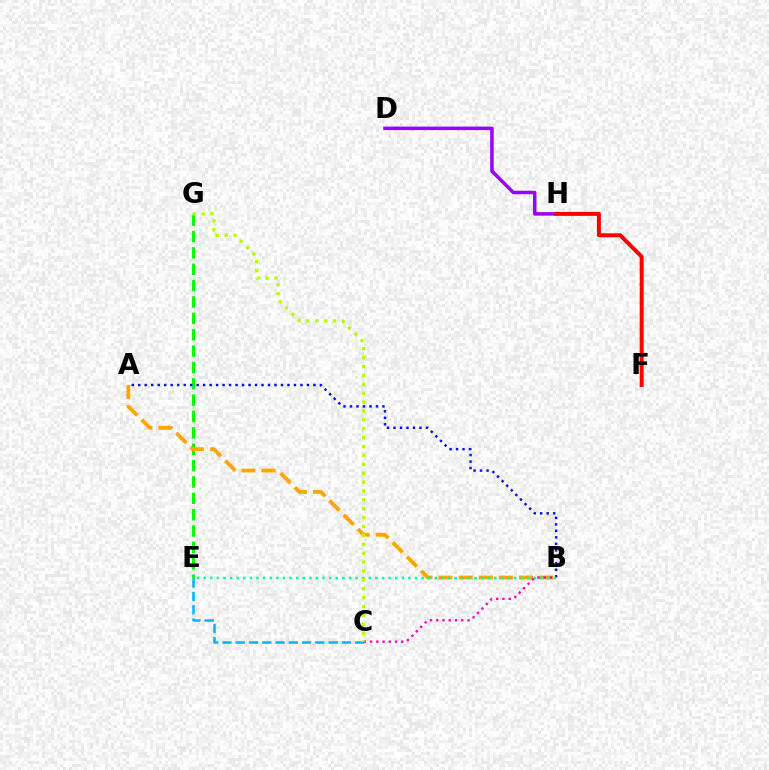{('E', 'G'): [{'color': '#08ff00', 'line_style': 'dashed', 'thickness': 2.22}], ('A', 'B'): [{'color': '#0010ff', 'line_style': 'dotted', 'thickness': 1.76}, {'color': '#ffa500', 'line_style': 'dashed', 'thickness': 2.73}], ('C', 'E'): [{'color': '#00b5ff', 'line_style': 'dashed', 'thickness': 1.8}], ('D', 'H'): [{'color': '#9b00ff', 'line_style': 'solid', 'thickness': 2.53}], ('F', 'H'): [{'color': '#ff0000', 'line_style': 'solid', 'thickness': 2.85}], ('B', 'E'): [{'color': '#00ff9d', 'line_style': 'dotted', 'thickness': 1.79}], ('B', 'C'): [{'color': '#ff00bd', 'line_style': 'dotted', 'thickness': 1.7}], ('C', 'G'): [{'color': '#b3ff00', 'line_style': 'dotted', 'thickness': 2.42}]}